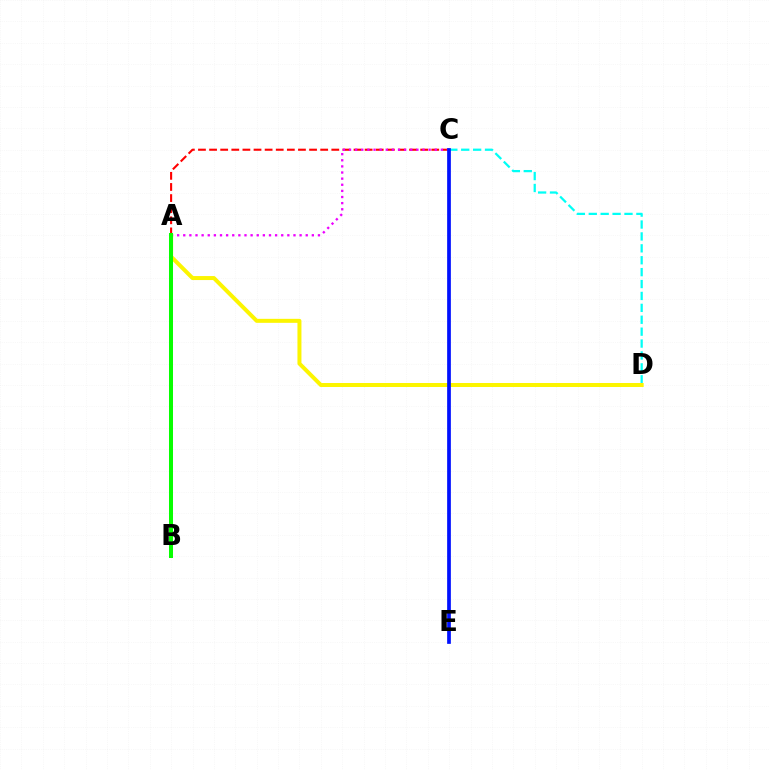{('C', 'D'): [{'color': '#00fff6', 'line_style': 'dashed', 'thickness': 1.62}], ('A', 'C'): [{'color': '#ff0000', 'line_style': 'dashed', 'thickness': 1.51}, {'color': '#ee00ff', 'line_style': 'dotted', 'thickness': 1.66}], ('A', 'D'): [{'color': '#fcf500', 'line_style': 'solid', 'thickness': 2.88}], ('C', 'E'): [{'color': '#0010ff', 'line_style': 'solid', 'thickness': 2.67}], ('A', 'B'): [{'color': '#08ff00', 'line_style': 'solid', 'thickness': 2.89}]}